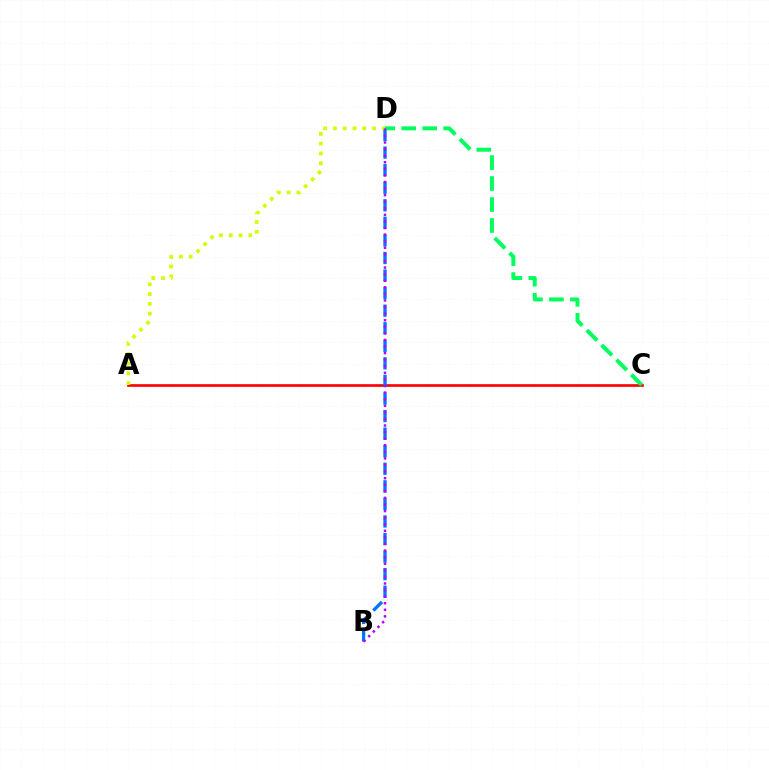{('A', 'C'): [{'color': '#ff0000', 'line_style': 'solid', 'thickness': 1.92}], ('B', 'D'): [{'color': '#0074ff', 'line_style': 'dashed', 'thickness': 2.39}, {'color': '#b900ff', 'line_style': 'dotted', 'thickness': 1.79}], ('C', 'D'): [{'color': '#00ff5c', 'line_style': 'dashed', 'thickness': 2.85}], ('A', 'D'): [{'color': '#d1ff00', 'line_style': 'dotted', 'thickness': 2.66}]}